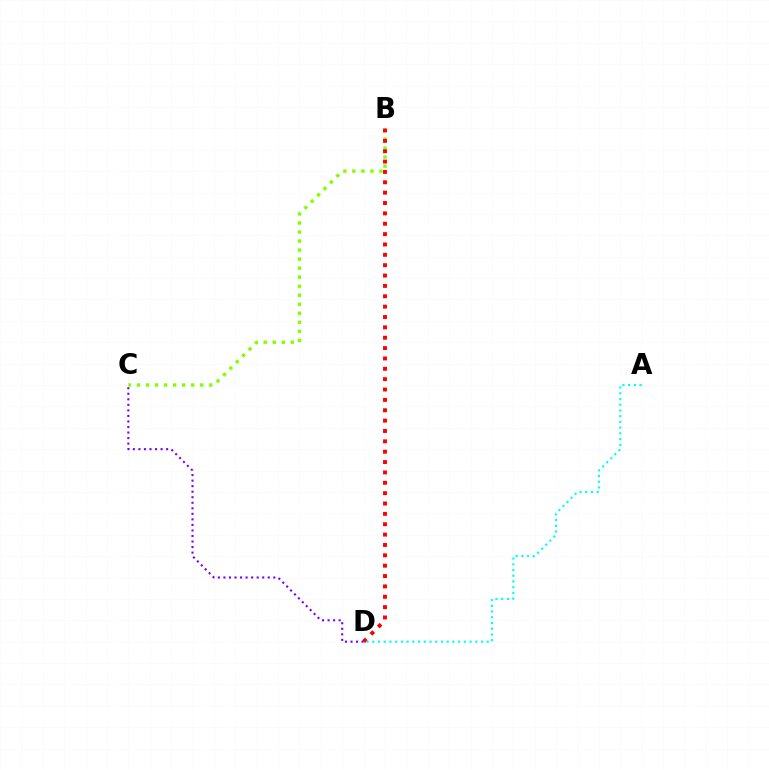{('B', 'C'): [{'color': '#84ff00', 'line_style': 'dotted', 'thickness': 2.45}], ('B', 'D'): [{'color': '#ff0000', 'line_style': 'dotted', 'thickness': 2.82}], ('C', 'D'): [{'color': '#7200ff', 'line_style': 'dotted', 'thickness': 1.5}], ('A', 'D'): [{'color': '#00fff6', 'line_style': 'dotted', 'thickness': 1.55}]}